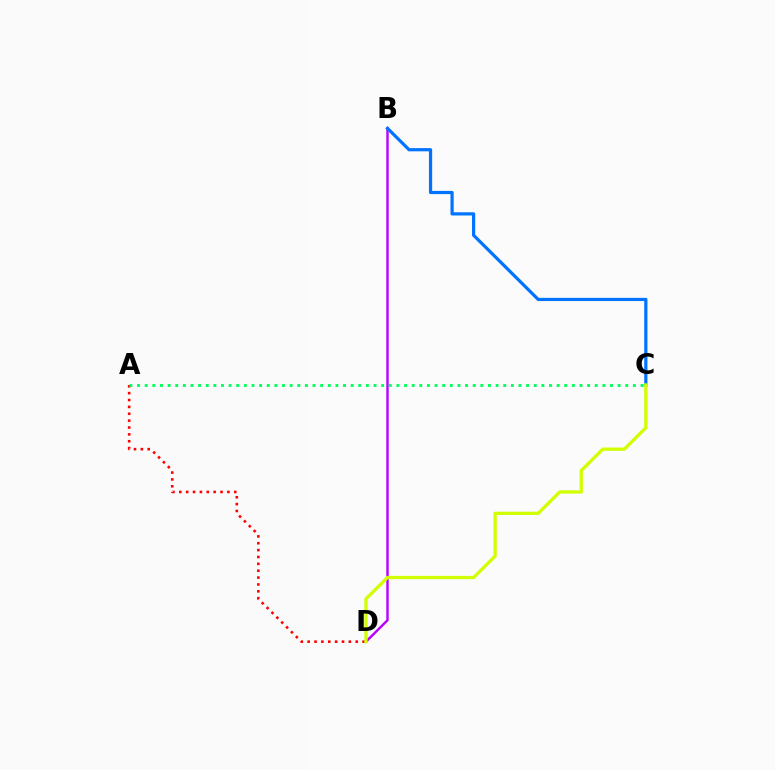{('B', 'D'): [{'color': '#b900ff', 'line_style': 'solid', 'thickness': 1.74}], ('A', 'D'): [{'color': '#ff0000', 'line_style': 'dotted', 'thickness': 1.87}], ('B', 'C'): [{'color': '#0074ff', 'line_style': 'solid', 'thickness': 2.31}], ('C', 'D'): [{'color': '#d1ff00', 'line_style': 'solid', 'thickness': 2.36}], ('A', 'C'): [{'color': '#00ff5c', 'line_style': 'dotted', 'thickness': 2.07}]}